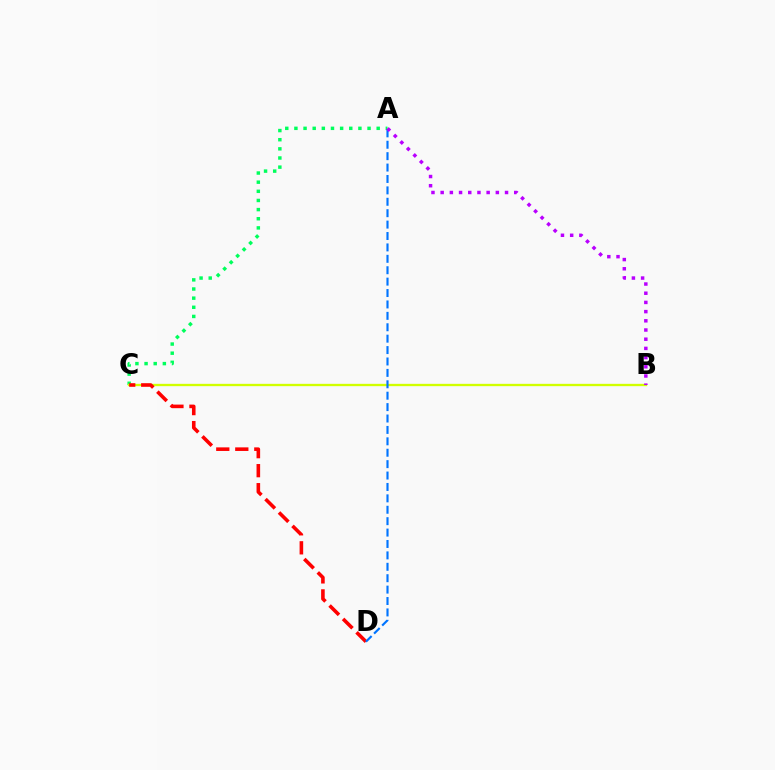{('A', 'C'): [{'color': '#00ff5c', 'line_style': 'dotted', 'thickness': 2.48}], ('B', 'C'): [{'color': '#d1ff00', 'line_style': 'solid', 'thickness': 1.68}], ('C', 'D'): [{'color': '#ff0000', 'line_style': 'dashed', 'thickness': 2.58}], ('A', 'D'): [{'color': '#0074ff', 'line_style': 'dashed', 'thickness': 1.55}], ('A', 'B'): [{'color': '#b900ff', 'line_style': 'dotted', 'thickness': 2.5}]}